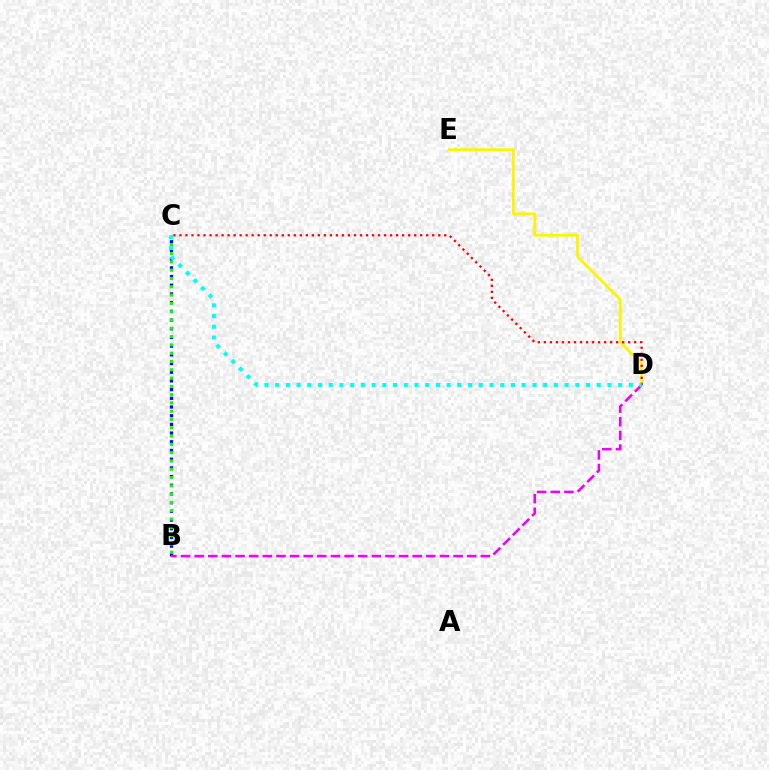{('D', 'E'): [{'color': '#fcf500', 'line_style': 'solid', 'thickness': 1.99}], ('B', 'C'): [{'color': '#0010ff', 'line_style': 'dotted', 'thickness': 2.36}, {'color': '#08ff00', 'line_style': 'dotted', 'thickness': 2.25}], ('B', 'D'): [{'color': '#ee00ff', 'line_style': 'dashed', 'thickness': 1.85}], ('C', 'D'): [{'color': '#ff0000', 'line_style': 'dotted', 'thickness': 1.64}, {'color': '#00fff6', 'line_style': 'dotted', 'thickness': 2.91}]}